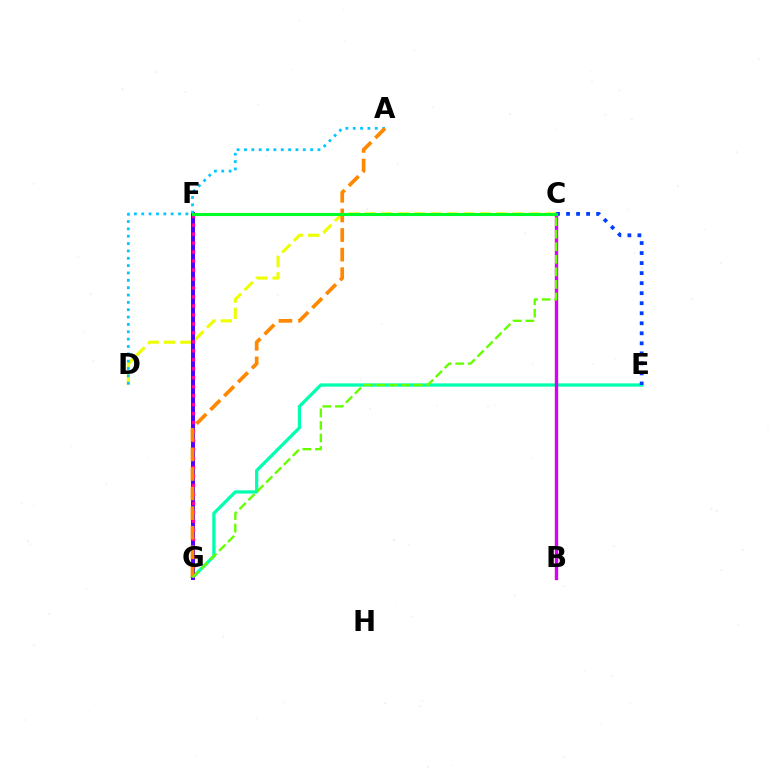{('E', 'G'): [{'color': '#00ffaf', 'line_style': 'solid', 'thickness': 2.35}], ('C', 'D'): [{'color': '#eeff00', 'line_style': 'dashed', 'thickness': 2.23}], ('F', 'G'): [{'color': '#4f00ff', 'line_style': 'solid', 'thickness': 2.84}, {'color': '#ff00a0', 'line_style': 'dotted', 'thickness': 2.44}], ('B', 'C'): [{'color': '#ff0000', 'line_style': 'solid', 'thickness': 2.26}, {'color': '#d600ff', 'line_style': 'solid', 'thickness': 2.34}], ('C', 'E'): [{'color': '#003fff', 'line_style': 'dotted', 'thickness': 2.72}], ('A', 'D'): [{'color': '#00c7ff', 'line_style': 'dotted', 'thickness': 2.0}], ('A', 'G'): [{'color': '#ff8800', 'line_style': 'dashed', 'thickness': 2.66}], ('C', 'G'): [{'color': '#66ff00', 'line_style': 'dashed', 'thickness': 1.7}], ('C', 'F'): [{'color': '#00ff27', 'line_style': 'solid', 'thickness': 2.21}]}